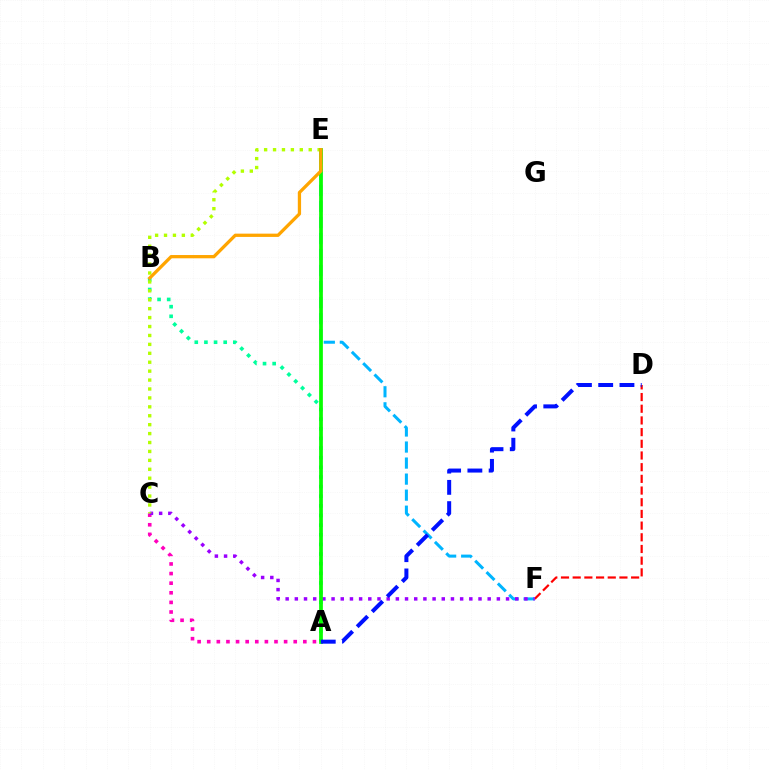{('A', 'B'): [{'color': '#00ff9d', 'line_style': 'dotted', 'thickness': 2.62}], ('D', 'F'): [{'color': '#ff0000', 'line_style': 'dashed', 'thickness': 1.59}], ('E', 'F'): [{'color': '#00b5ff', 'line_style': 'dashed', 'thickness': 2.18}], ('A', 'C'): [{'color': '#ff00bd', 'line_style': 'dotted', 'thickness': 2.61}], ('C', 'F'): [{'color': '#9b00ff', 'line_style': 'dotted', 'thickness': 2.5}], ('C', 'E'): [{'color': '#b3ff00', 'line_style': 'dotted', 'thickness': 2.42}], ('A', 'E'): [{'color': '#08ff00', 'line_style': 'solid', 'thickness': 2.69}], ('B', 'E'): [{'color': '#ffa500', 'line_style': 'solid', 'thickness': 2.36}], ('A', 'D'): [{'color': '#0010ff', 'line_style': 'dashed', 'thickness': 2.89}]}